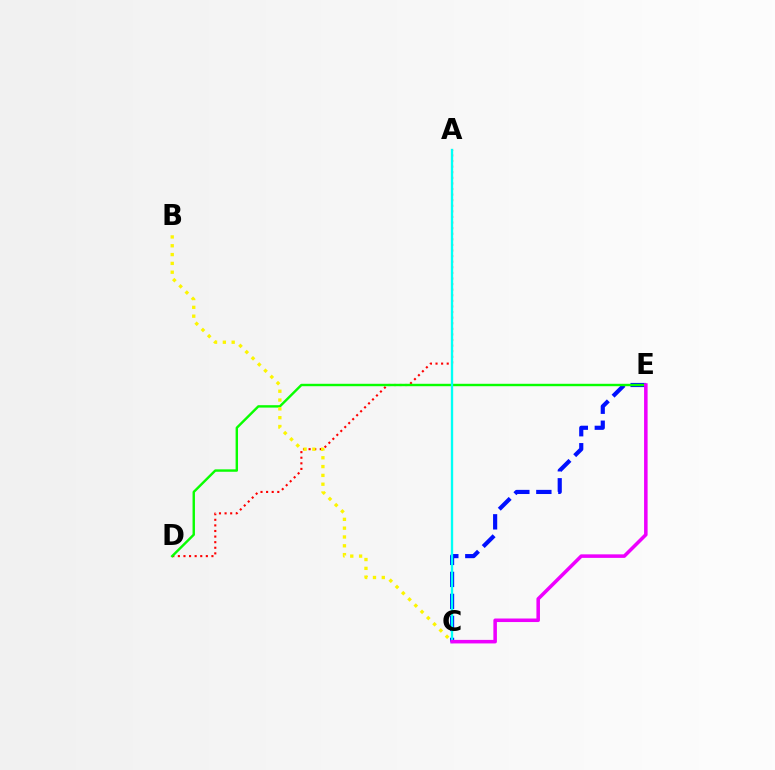{('A', 'D'): [{'color': '#ff0000', 'line_style': 'dotted', 'thickness': 1.52}], ('C', 'E'): [{'color': '#0010ff', 'line_style': 'dashed', 'thickness': 2.99}, {'color': '#ee00ff', 'line_style': 'solid', 'thickness': 2.55}], ('D', 'E'): [{'color': '#08ff00', 'line_style': 'solid', 'thickness': 1.74}], ('A', 'C'): [{'color': '#00fff6', 'line_style': 'solid', 'thickness': 1.68}], ('B', 'C'): [{'color': '#fcf500', 'line_style': 'dotted', 'thickness': 2.4}]}